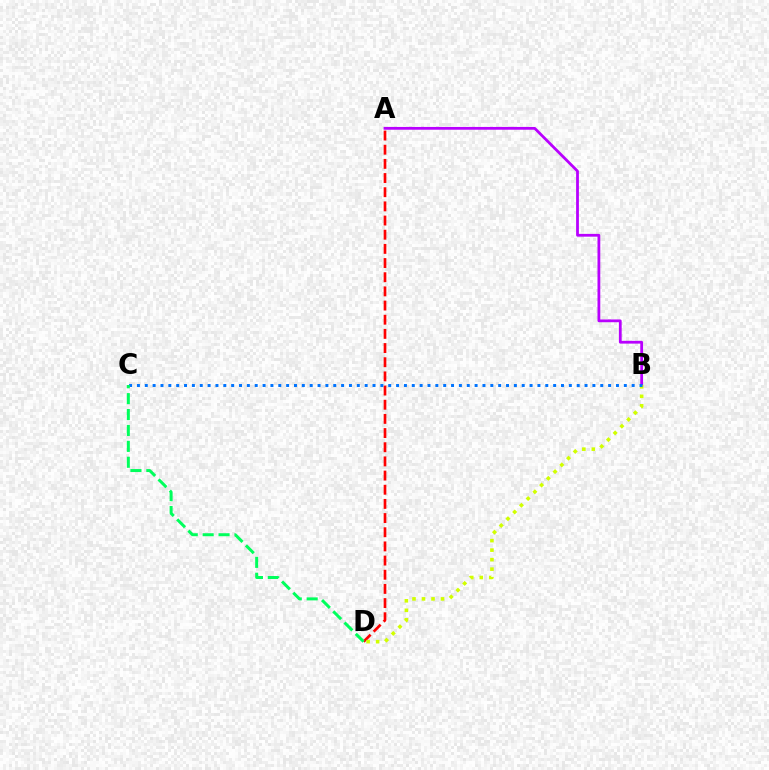{('A', 'B'): [{'color': '#b900ff', 'line_style': 'solid', 'thickness': 2.0}], ('A', 'D'): [{'color': '#ff0000', 'line_style': 'dashed', 'thickness': 1.92}], ('B', 'D'): [{'color': '#d1ff00', 'line_style': 'dotted', 'thickness': 2.59}], ('B', 'C'): [{'color': '#0074ff', 'line_style': 'dotted', 'thickness': 2.13}], ('C', 'D'): [{'color': '#00ff5c', 'line_style': 'dashed', 'thickness': 2.16}]}